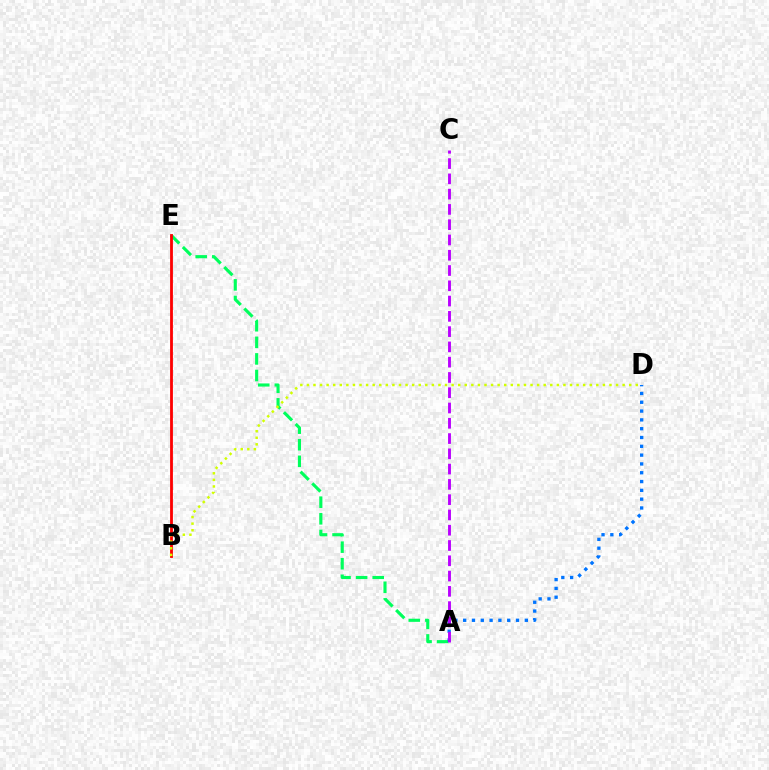{('A', 'E'): [{'color': '#00ff5c', 'line_style': 'dashed', 'thickness': 2.25}], ('B', 'E'): [{'color': '#ff0000', 'line_style': 'solid', 'thickness': 2.03}], ('A', 'D'): [{'color': '#0074ff', 'line_style': 'dotted', 'thickness': 2.39}], ('A', 'C'): [{'color': '#b900ff', 'line_style': 'dashed', 'thickness': 2.08}], ('B', 'D'): [{'color': '#d1ff00', 'line_style': 'dotted', 'thickness': 1.79}]}